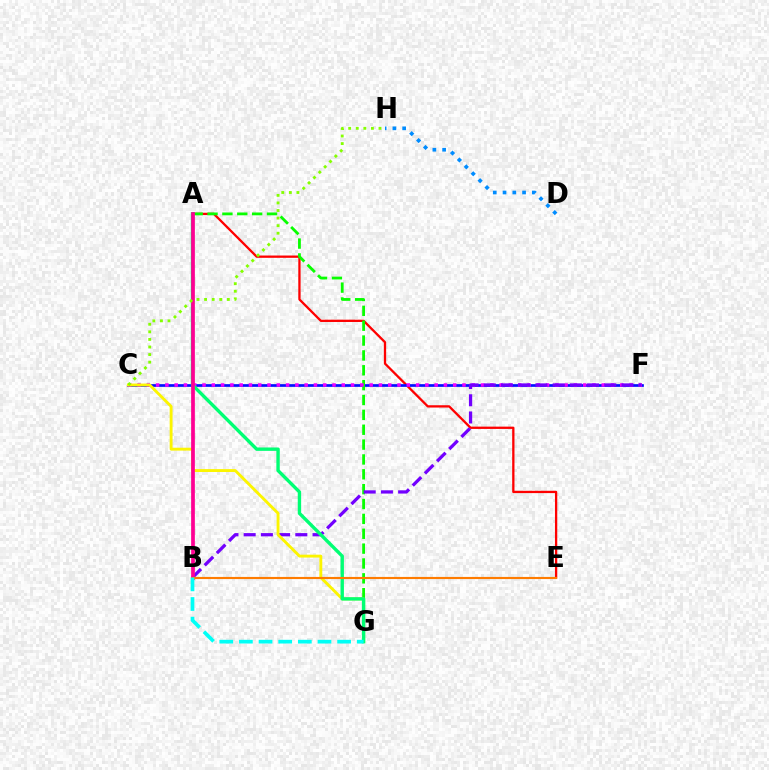{('A', 'E'): [{'color': '#ff0000', 'line_style': 'solid', 'thickness': 1.65}], ('C', 'F'): [{'color': '#0010ff', 'line_style': 'solid', 'thickness': 1.93}, {'color': '#ee00ff', 'line_style': 'dotted', 'thickness': 2.52}], ('A', 'G'): [{'color': '#08ff00', 'line_style': 'dashed', 'thickness': 2.02}, {'color': '#00ff74', 'line_style': 'solid', 'thickness': 2.44}], ('B', 'F'): [{'color': '#7200ff', 'line_style': 'dashed', 'thickness': 2.34}], ('C', 'G'): [{'color': '#fcf500', 'line_style': 'solid', 'thickness': 2.07}], ('A', 'B'): [{'color': '#ff0094', 'line_style': 'solid', 'thickness': 2.68}], ('C', 'H'): [{'color': '#84ff00', 'line_style': 'dotted', 'thickness': 2.06}], ('B', 'E'): [{'color': '#ff7c00', 'line_style': 'solid', 'thickness': 1.54}], ('D', 'H'): [{'color': '#008cff', 'line_style': 'dotted', 'thickness': 2.65}], ('B', 'G'): [{'color': '#00fff6', 'line_style': 'dashed', 'thickness': 2.67}]}